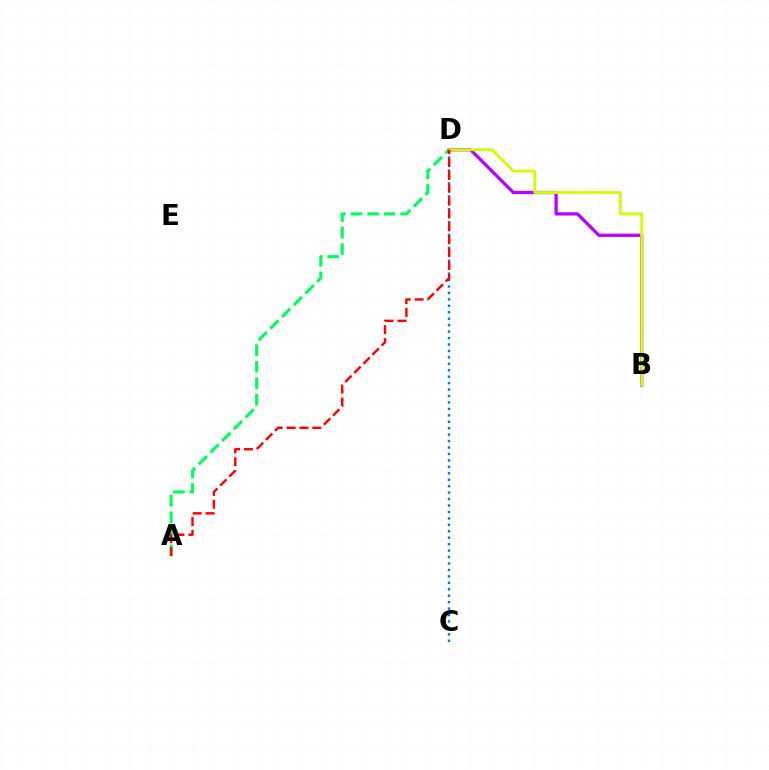{('A', 'D'): [{'color': '#00ff5c', 'line_style': 'dashed', 'thickness': 2.25}, {'color': '#ff0000', 'line_style': 'dashed', 'thickness': 1.75}], ('C', 'D'): [{'color': '#0074ff', 'line_style': 'dotted', 'thickness': 1.75}], ('B', 'D'): [{'color': '#b900ff', 'line_style': 'solid', 'thickness': 2.36}, {'color': '#d1ff00', 'line_style': 'solid', 'thickness': 2.04}]}